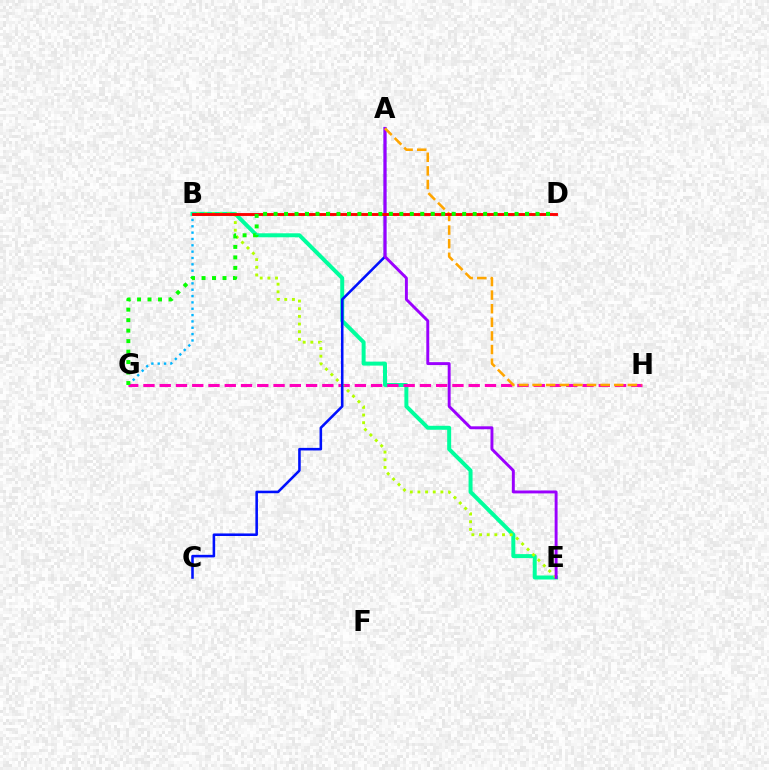{('B', 'G'): [{'color': '#00b5ff', 'line_style': 'dotted', 'thickness': 1.72}], ('B', 'E'): [{'color': '#00ff9d', 'line_style': 'solid', 'thickness': 2.87}, {'color': '#b3ff00', 'line_style': 'dotted', 'thickness': 2.08}], ('G', 'H'): [{'color': '#ff00bd', 'line_style': 'dashed', 'thickness': 2.21}], ('A', 'C'): [{'color': '#0010ff', 'line_style': 'solid', 'thickness': 1.85}], ('A', 'E'): [{'color': '#9b00ff', 'line_style': 'solid', 'thickness': 2.1}], ('A', 'H'): [{'color': '#ffa500', 'line_style': 'dashed', 'thickness': 1.85}], ('B', 'D'): [{'color': '#ff0000', 'line_style': 'solid', 'thickness': 2.07}], ('D', 'G'): [{'color': '#08ff00', 'line_style': 'dotted', 'thickness': 2.85}]}